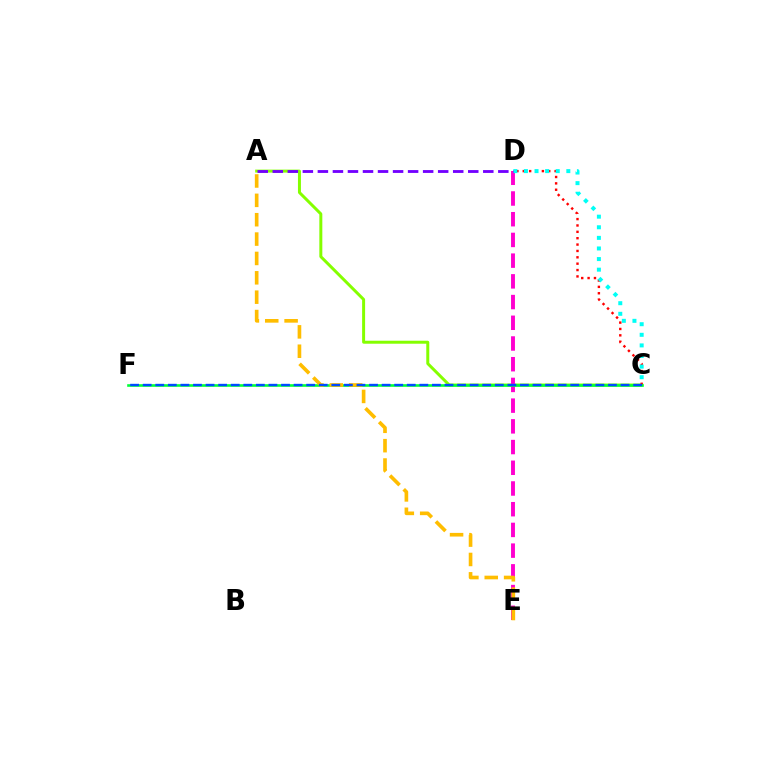{('A', 'C'): [{'color': '#84ff00', 'line_style': 'solid', 'thickness': 2.15}], ('D', 'E'): [{'color': '#ff00cf', 'line_style': 'dashed', 'thickness': 2.81}], ('C', 'D'): [{'color': '#ff0000', 'line_style': 'dotted', 'thickness': 1.73}, {'color': '#00fff6', 'line_style': 'dotted', 'thickness': 2.88}], ('C', 'F'): [{'color': '#00ff39', 'line_style': 'solid', 'thickness': 1.89}, {'color': '#004bff', 'line_style': 'dashed', 'thickness': 1.71}], ('A', 'E'): [{'color': '#ffbd00', 'line_style': 'dashed', 'thickness': 2.63}], ('A', 'D'): [{'color': '#7200ff', 'line_style': 'dashed', 'thickness': 2.04}]}